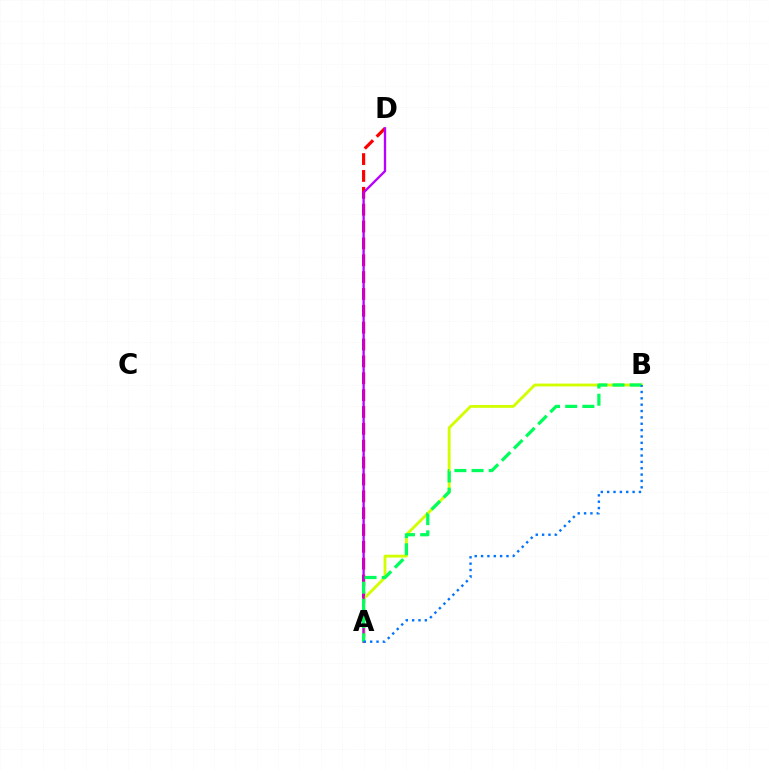{('A', 'D'): [{'color': '#ff0000', 'line_style': 'dashed', 'thickness': 2.29}, {'color': '#b900ff', 'line_style': 'solid', 'thickness': 1.68}], ('A', 'B'): [{'color': '#d1ff00', 'line_style': 'solid', 'thickness': 2.04}, {'color': '#00ff5c', 'line_style': 'dashed', 'thickness': 2.33}, {'color': '#0074ff', 'line_style': 'dotted', 'thickness': 1.73}]}